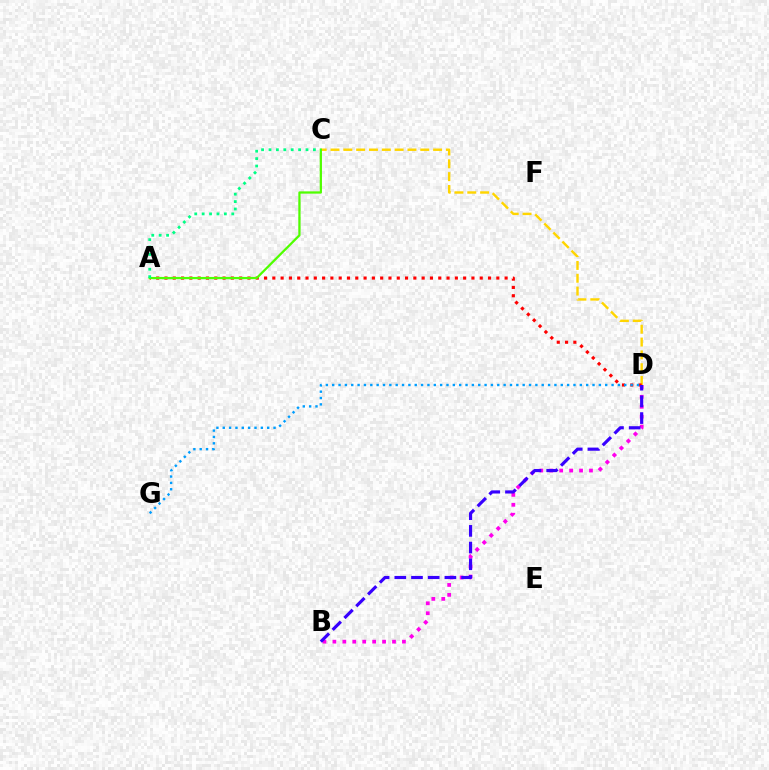{('C', 'D'): [{'color': '#ffd500', 'line_style': 'dashed', 'thickness': 1.74}], ('A', 'D'): [{'color': '#ff0000', 'line_style': 'dotted', 'thickness': 2.25}], ('B', 'D'): [{'color': '#ff00ed', 'line_style': 'dotted', 'thickness': 2.7}, {'color': '#3700ff', 'line_style': 'dashed', 'thickness': 2.27}], ('D', 'G'): [{'color': '#009eff', 'line_style': 'dotted', 'thickness': 1.73}], ('A', 'C'): [{'color': '#4fff00', 'line_style': 'solid', 'thickness': 1.63}, {'color': '#00ff86', 'line_style': 'dotted', 'thickness': 2.01}]}